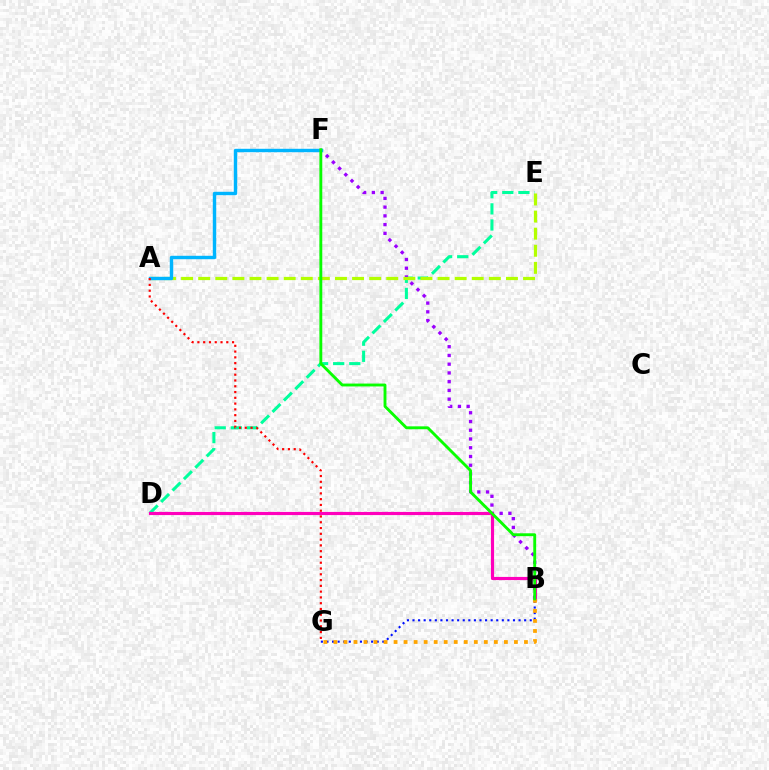{('D', 'E'): [{'color': '#00ff9d', 'line_style': 'dashed', 'thickness': 2.19}], ('B', 'F'): [{'color': '#9b00ff', 'line_style': 'dotted', 'thickness': 2.38}, {'color': '#08ff00', 'line_style': 'solid', 'thickness': 2.07}], ('B', 'G'): [{'color': '#0010ff', 'line_style': 'dotted', 'thickness': 1.52}, {'color': '#ffa500', 'line_style': 'dotted', 'thickness': 2.73}], ('A', 'E'): [{'color': '#b3ff00', 'line_style': 'dashed', 'thickness': 2.32}], ('B', 'D'): [{'color': '#ff00bd', 'line_style': 'solid', 'thickness': 2.27}], ('A', 'F'): [{'color': '#00b5ff', 'line_style': 'solid', 'thickness': 2.46}], ('A', 'G'): [{'color': '#ff0000', 'line_style': 'dotted', 'thickness': 1.57}]}